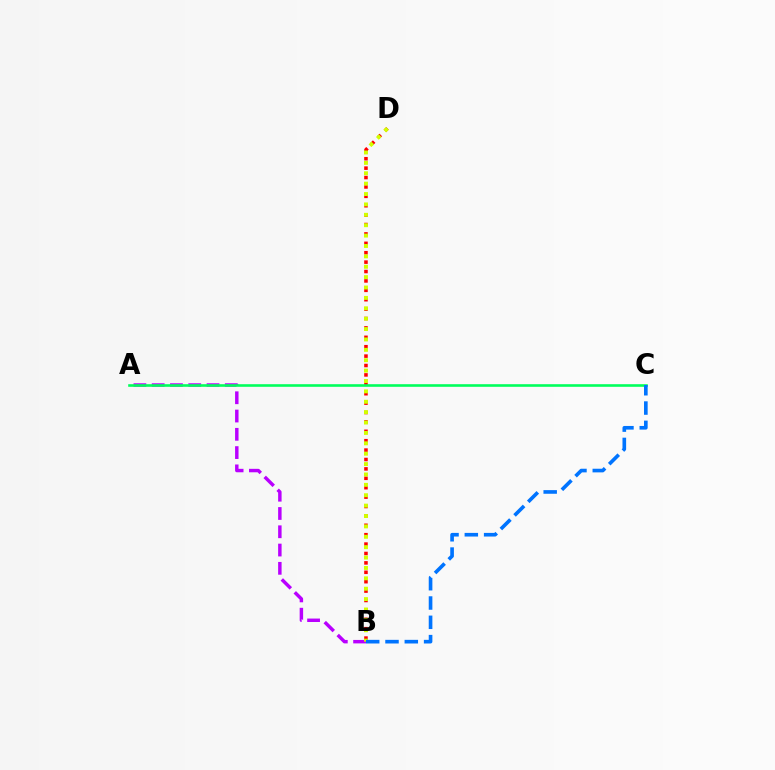{('B', 'D'): [{'color': '#ff0000', 'line_style': 'dotted', 'thickness': 2.55}, {'color': '#d1ff00', 'line_style': 'dotted', 'thickness': 2.82}], ('A', 'B'): [{'color': '#b900ff', 'line_style': 'dashed', 'thickness': 2.48}], ('A', 'C'): [{'color': '#00ff5c', 'line_style': 'solid', 'thickness': 1.88}], ('B', 'C'): [{'color': '#0074ff', 'line_style': 'dashed', 'thickness': 2.62}]}